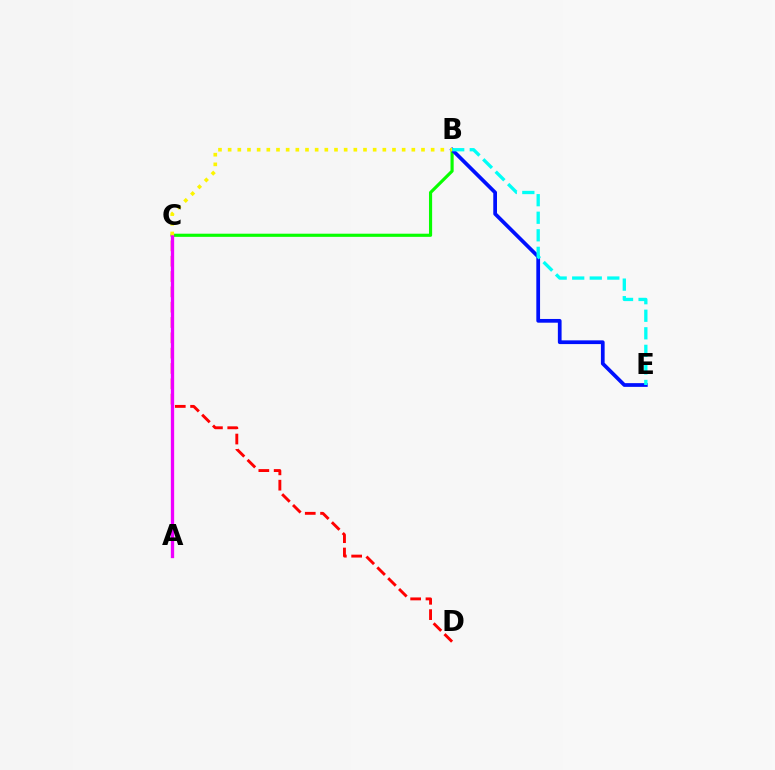{('C', 'D'): [{'color': '#ff0000', 'line_style': 'dashed', 'thickness': 2.08}], ('B', 'C'): [{'color': '#08ff00', 'line_style': 'solid', 'thickness': 2.27}, {'color': '#fcf500', 'line_style': 'dotted', 'thickness': 2.63}], ('A', 'C'): [{'color': '#ee00ff', 'line_style': 'solid', 'thickness': 2.38}], ('B', 'E'): [{'color': '#0010ff', 'line_style': 'solid', 'thickness': 2.68}, {'color': '#00fff6', 'line_style': 'dashed', 'thickness': 2.38}]}